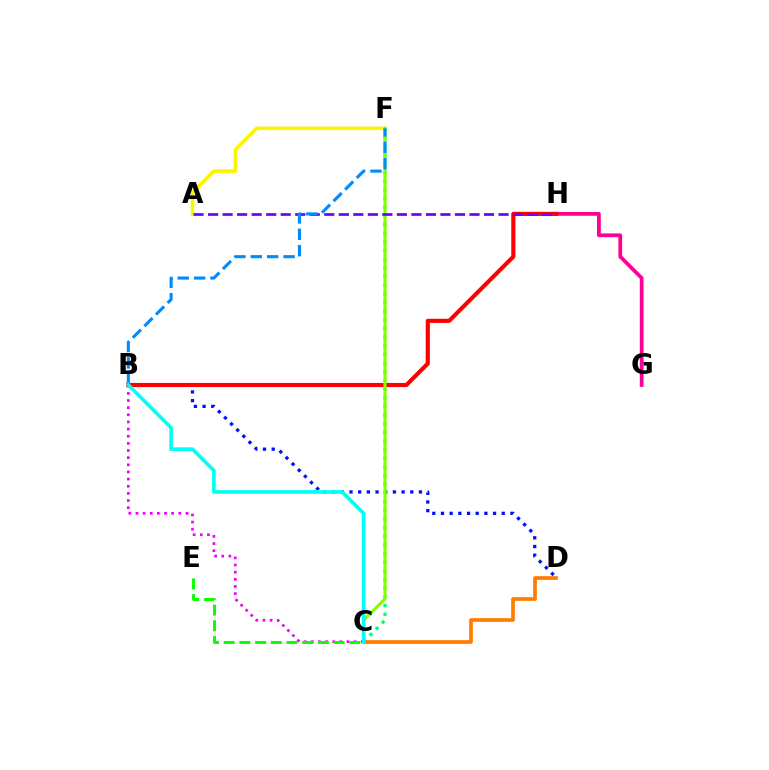{('G', 'H'): [{'color': '#ff0094', 'line_style': 'solid', 'thickness': 2.7}], ('B', 'D'): [{'color': '#0010ff', 'line_style': 'dotted', 'thickness': 2.36}], ('A', 'F'): [{'color': '#fcf500', 'line_style': 'solid', 'thickness': 2.54}], ('C', 'F'): [{'color': '#00ff74', 'line_style': 'dotted', 'thickness': 2.35}, {'color': '#84ff00', 'line_style': 'solid', 'thickness': 2.23}], ('C', 'D'): [{'color': '#ff7c00', 'line_style': 'solid', 'thickness': 2.66}], ('B', 'H'): [{'color': '#ff0000', 'line_style': 'solid', 'thickness': 2.97}], ('B', 'C'): [{'color': '#ee00ff', 'line_style': 'dotted', 'thickness': 1.94}, {'color': '#00fff6', 'line_style': 'solid', 'thickness': 2.62}], ('A', 'H'): [{'color': '#7200ff', 'line_style': 'dashed', 'thickness': 1.97}], ('B', 'F'): [{'color': '#008cff', 'line_style': 'dashed', 'thickness': 2.23}], ('C', 'E'): [{'color': '#08ff00', 'line_style': 'dashed', 'thickness': 2.13}]}